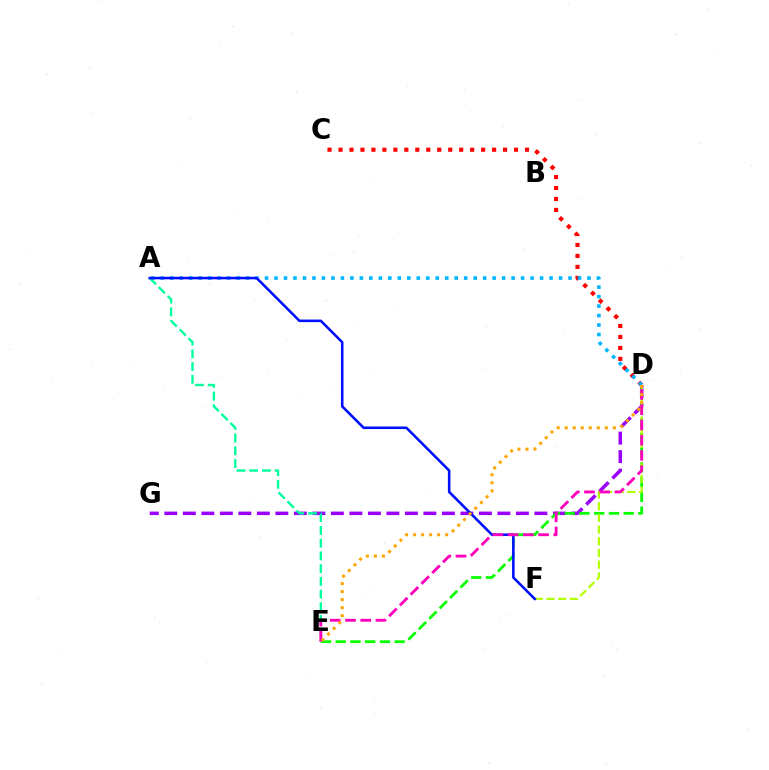{('D', 'G'): [{'color': '#9b00ff', 'line_style': 'dashed', 'thickness': 2.51}], ('A', 'E'): [{'color': '#00ff9d', 'line_style': 'dashed', 'thickness': 1.73}], ('D', 'E'): [{'color': '#08ff00', 'line_style': 'dashed', 'thickness': 2.0}, {'color': '#ff00bd', 'line_style': 'dashed', 'thickness': 2.07}, {'color': '#ffa500', 'line_style': 'dotted', 'thickness': 2.18}], ('C', 'D'): [{'color': '#ff0000', 'line_style': 'dotted', 'thickness': 2.98}], ('A', 'D'): [{'color': '#00b5ff', 'line_style': 'dotted', 'thickness': 2.58}], ('D', 'F'): [{'color': '#b3ff00', 'line_style': 'dashed', 'thickness': 1.59}], ('A', 'F'): [{'color': '#0010ff', 'line_style': 'solid', 'thickness': 1.85}]}